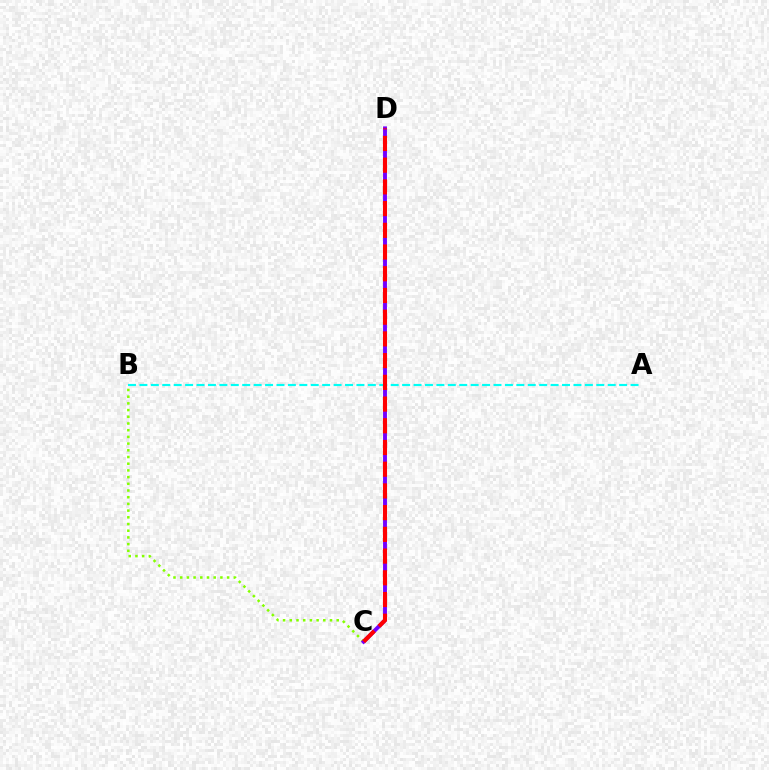{('B', 'C'): [{'color': '#84ff00', 'line_style': 'dotted', 'thickness': 1.82}], ('C', 'D'): [{'color': '#7200ff', 'line_style': 'solid', 'thickness': 2.8}, {'color': '#ff0000', 'line_style': 'dashed', 'thickness': 2.95}], ('A', 'B'): [{'color': '#00fff6', 'line_style': 'dashed', 'thickness': 1.55}]}